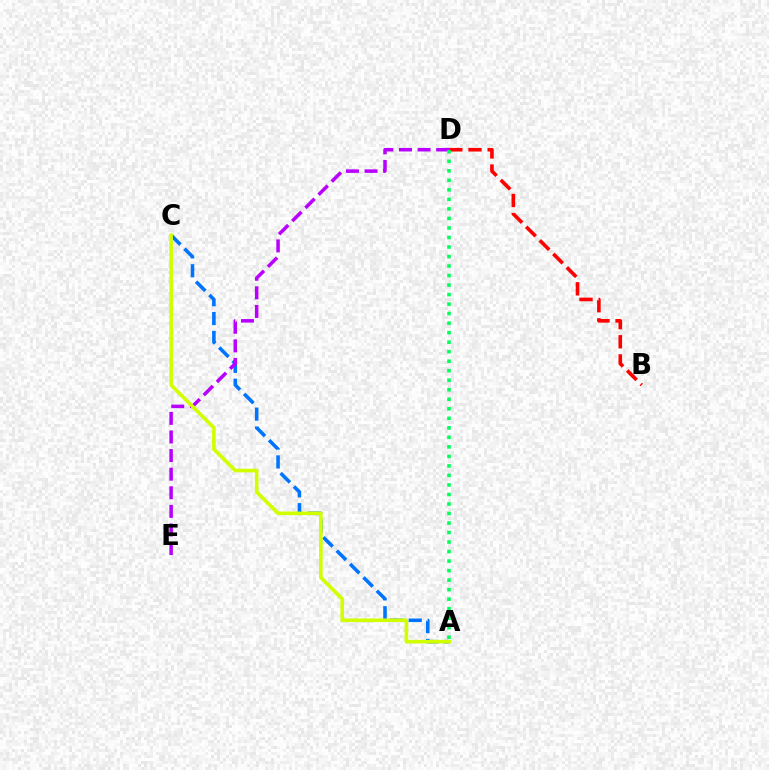{('A', 'C'): [{'color': '#0074ff', 'line_style': 'dashed', 'thickness': 2.56}, {'color': '#d1ff00', 'line_style': 'solid', 'thickness': 2.61}], ('B', 'D'): [{'color': '#ff0000', 'line_style': 'dashed', 'thickness': 2.6}], ('D', 'E'): [{'color': '#b900ff', 'line_style': 'dashed', 'thickness': 2.53}], ('A', 'D'): [{'color': '#00ff5c', 'line_style': 'dotted', 'thickness': 2.59}]}